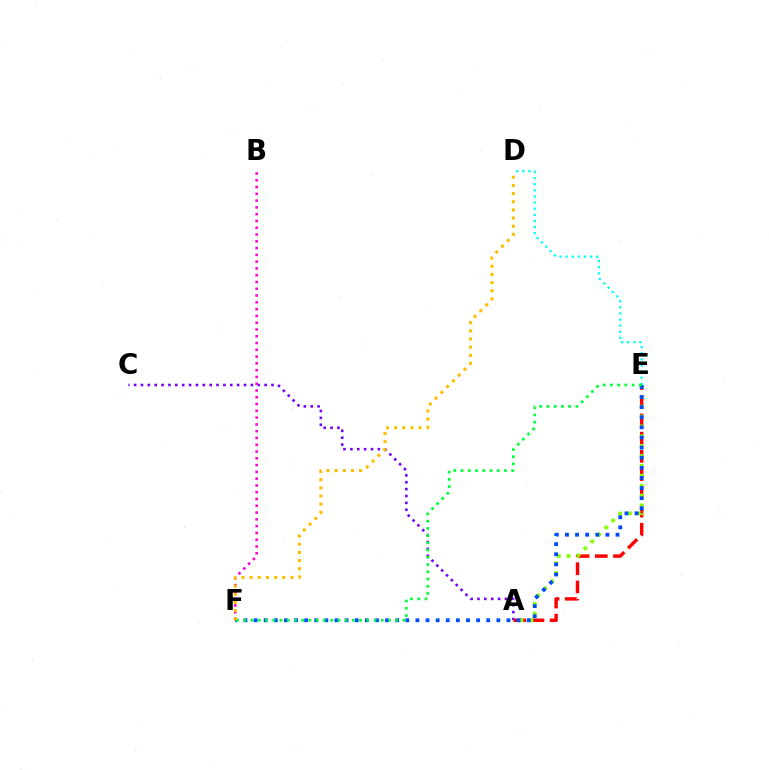{('A', 'E'): [{'color': '#ff0000', 'line_style': 'dashed', 'thickness': 2.48}, {'color': '#84ff00', 'line_style': 'dotted', 'thickness': 2.68}], ('A', 'C'): [{'color': '#7200ff', 'line_style': 'dotted', 'thickness': 1.87}], ('D', 'E'): [{'color': '#00fff6', 'line_style': 'dotted', 'thickness': 1.66}], ('E', 'F'): [{'color': '#004bff', 'line_style': 'dotted', 'thickness': 2.75}, {'color': '#00ff39', 'line_style': 'dotted', 'thickness': 1.97}], ('B', 'F'): [{'color': '#ff00cf', 'line_style': 'dotted', 'thickness': 1.84}], ('D', 'F'): [{'color': '#ffbd00', 'line_style': 'dotted', 'thickness': 2.22}]}